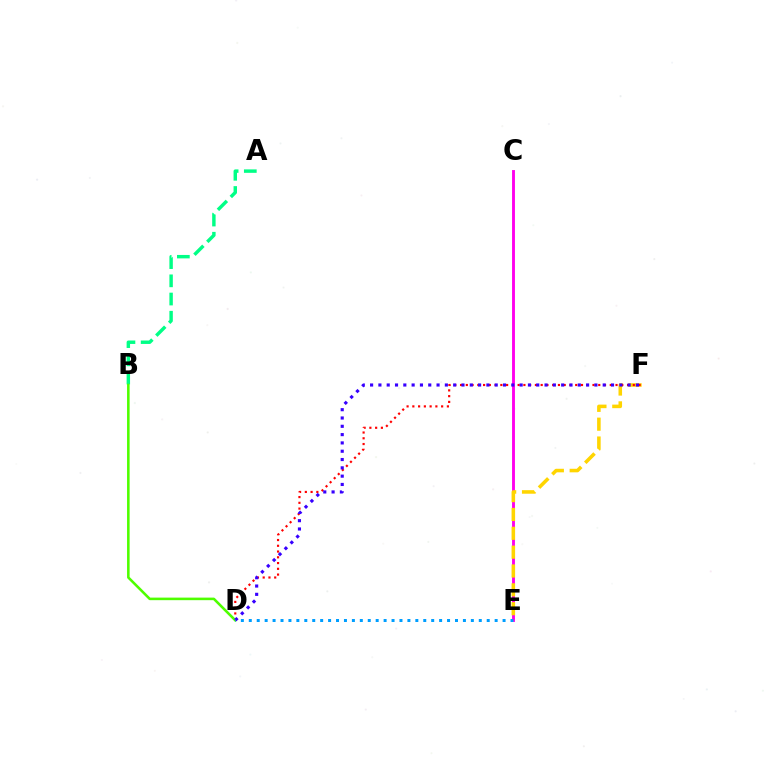{('A', 'B'): [{'color': '#00ff86', 'line_style': 'dashed', 'thickness': 2.47}], ('C', 'E'): [{'color': '#ff00ed', 'line_style': 'solid', 'thickness': 2.08}], ('E', 'F'): [{'color': '#ffd500', 'line_style': 'dashed', 'thickness': 2.56}], ('D', 'F'): [{'color': '#ff0000', 'line_style': 'dotted', 'thickness': 1.56}, {'color': '#3700ff', 'line_style': 'dotted', 'thickness': 2.26}], ('B', 'D'): [{'color': '#4fff00', 'line_style': 'solid', 'thickness': 1.85}], ('D', 'E'): [{'color': '#009eff', 'line_style': 'dotted', 'thickness': 2.15}]}